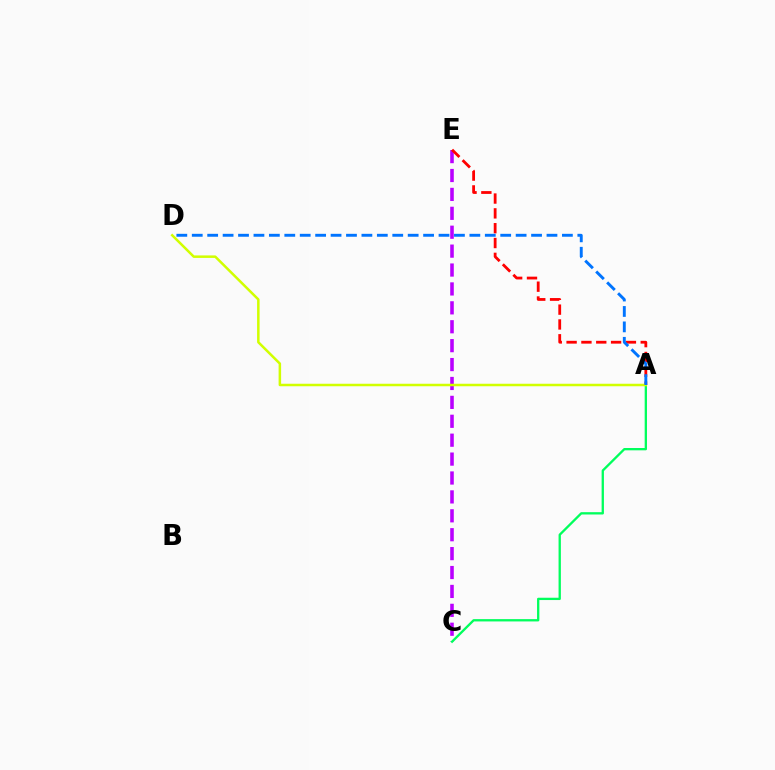{('C', 'E'): [{'color': '#b900ff', 'line_style': 'dashed', 'thickness': 2.57}], ('A', 'C'): [{'color': '#00ff5c', 'line_style': 'solid', 'thickness': 1.67}], ('A', 'E'): [{'color': '#ff0000', 'line_style': 'dashed', 'thickness': 2.01}], ('A', 'D'): [{'color': '#d1ff00', 'line_style': 'solid', 'thickness': 1.81}, {'color': '#0074ff', 'line_style': 'dashed', 'thickness': 2.1}]}